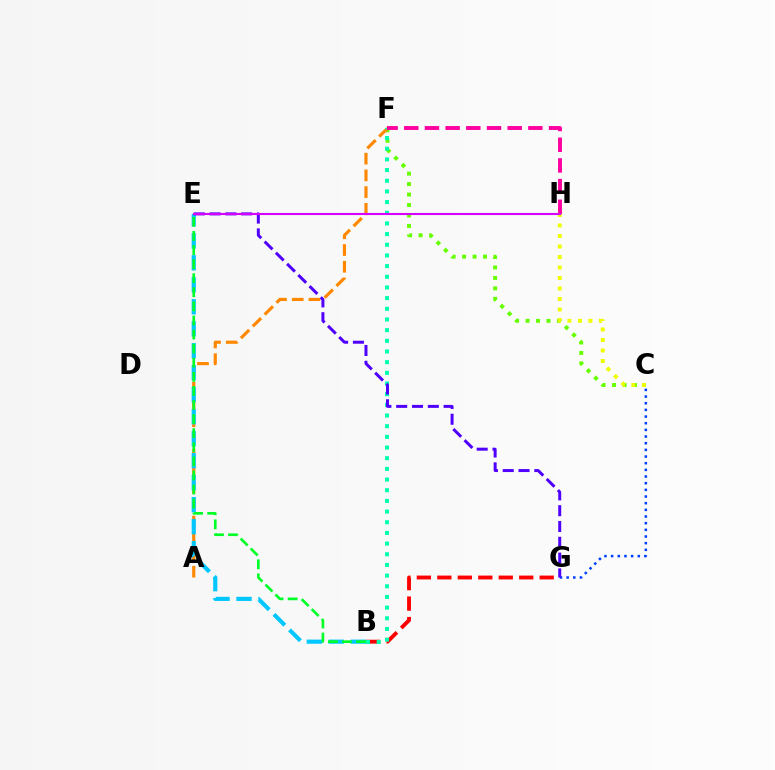{('C', 'G'): [{'color': '#003fff', 'line_style': 'dotted', 'thickness': 1.81}], ('C', 'F'): [{'color': '#66ff00', 'line_style': 'dotted', 'thickness': 2.84}], ('A', 'F'): [{'color': '#ff8800', 'line_style': 'dashed', 'thickness': 2.27}], ('B', 'E'): [{'color': '#00c7ff', 'line_style': 'dashed', 'thickness': 2.99}, {'color': '#00ff27', 'line_style': 'dashed', 'thickness': 1.91}], ('C', 'H'): [{'color': '#eeff00', 'line_style': 'dotted', 'thickness': 2.85}], ('B', 'G'): [{'color': '#ff0000', 'line_style': 'dashed', 'thickness': 2.78}], ('B', 'F'): [{'color': '#00ffaf', 'line_style': 'dotted', 'thickness': 2.9}], ('F', 'H'): [{'color': '#ff00a0', 'line_style': 'dashed', 'thickness': 2.81}], ('E', 'G'): [{'color': '#4f00ff', 'line_style': 'dashed', 'thickness': 2.15}], ('E', 'H'): [{'color': '#d600ff', 'line_style': 'solid', 'thickness': 1.51}]}